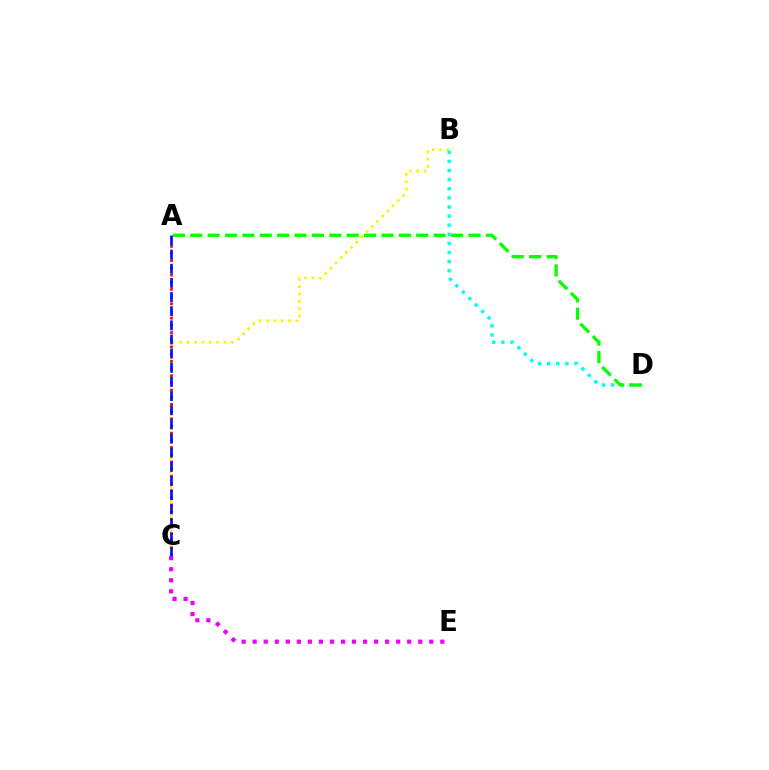{('B', 'C'): [{'color': '#fcf500', 'line_style': 'dotted', 'thickness': 2.0}], ('A', 'C'): [{'color': '#ff0000', 'line_style': 'dotted', 'thickness': 1.95}, {'color': '#0010ff', 'line_style': 'dashed', 'thickness': 1.92}], ('B', 'D'): [{'color': '#00fff6', 'line_style': 'dotted', 'thickness': 2.47}], ('C', 'E'): [{'color': '#ee00ff', 'line_style': 'dotted', 'thickness': 3.0}], ('A', 'D'): [{'color': '#08ff00', 'line_style': 'dashed', 'thickness': 2.36}]}